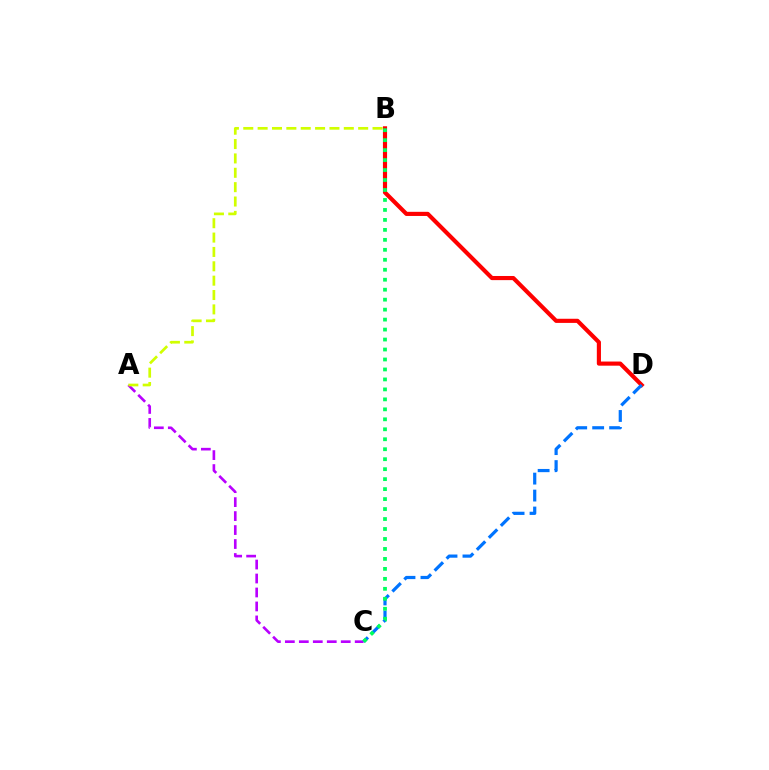{('A', 'C'): [{'color': '#b900ff', 'line_style': 'dashed', 'thickness': 1.9}], ('A', 'B'): [{'color': '#d1ff00', 'line_style': 'dashed', 'thickness': 1.95}], ('B', 'D'): [{'color': '#ff0000', 'line_style': 'solid', 'thickness': 2.98}], ('C', 'D'): [{'color': '#0074ff', 'line_style': 'dashed', 'thickness': 2.3}], ('B', 'C'): [{'color': '#00ff5c', 'line_style': 'dotted', 'thickness': 2.71}]}